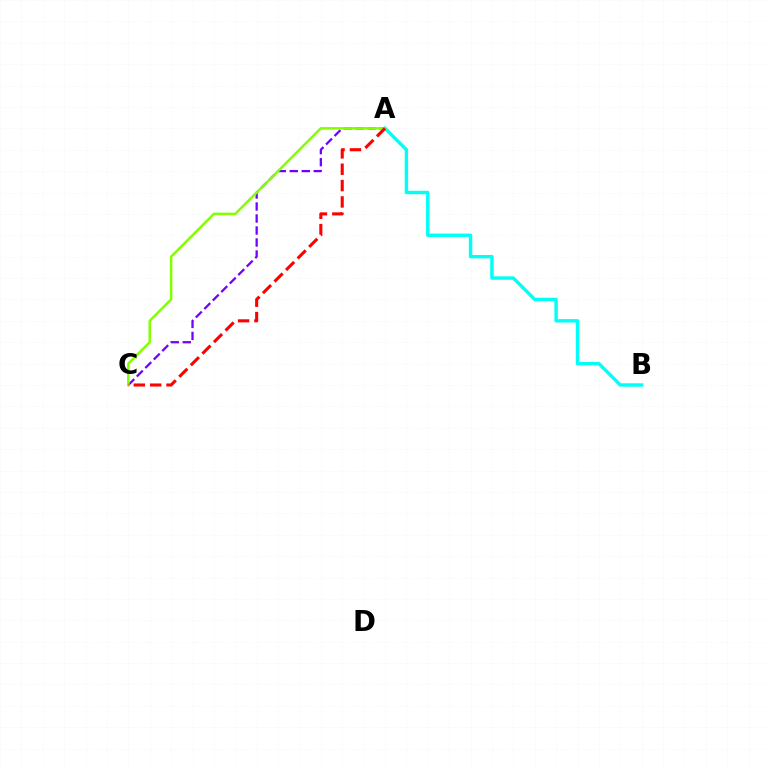{('A', 'B'): [{'color': '#00fff6', 'line_style': 'solid', 'thickness': 2.46}], ('A', 'C'): [{'color': '#7200ff', 'line_style': 'dashed', 'thickness': 1.63}, {'color': '#84ff00', 'line_style': 'solid', 'thickness': 1.81}, {'color': '#ff0000', 'line_style': 'dashed', 'thickness': 2.22}]}